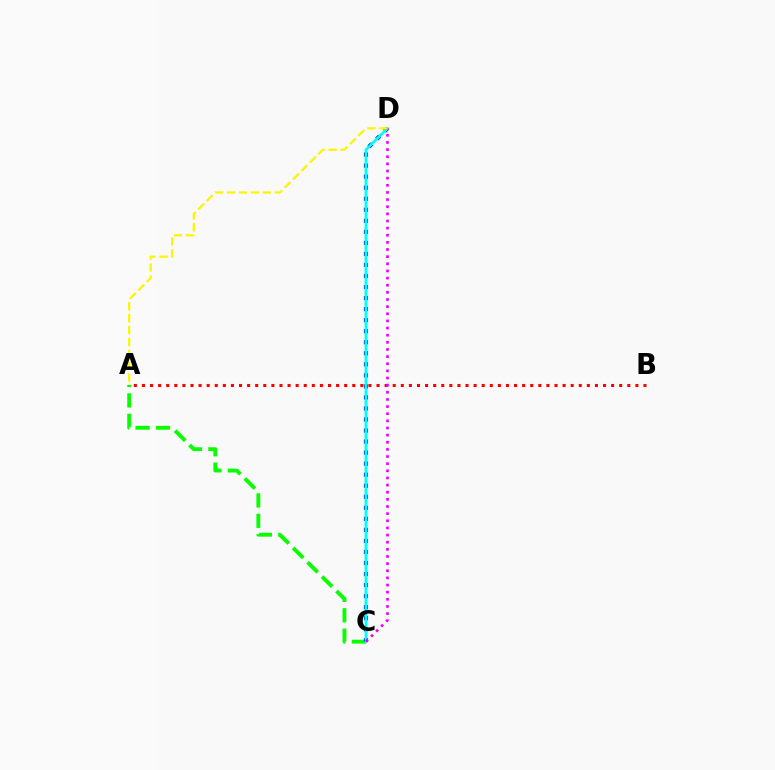{('A', 'C'): [{'color': '#08ff00', 'line_style': 'dashed', 'thickness': 2.77}], ('C', 'D'): [{'color': '#0010ff', 'line_style': 'dotted', 'thickness': 3.0}, {'color': '#00fff6', 'line_style': 'solid', 'thickness': 2.0}, {'color': '#ee00ff', 'line_style': 'dotted', 'thickness': 1.94}], ('A', 'B'): [{'color': '#ff0000', 'line_style': 'dotted', 'thickness': 2.2}], ('A', 'D'): [{'color': '#fcf500', 'line_style': 'dashed', 'thickness': 1.62}]}